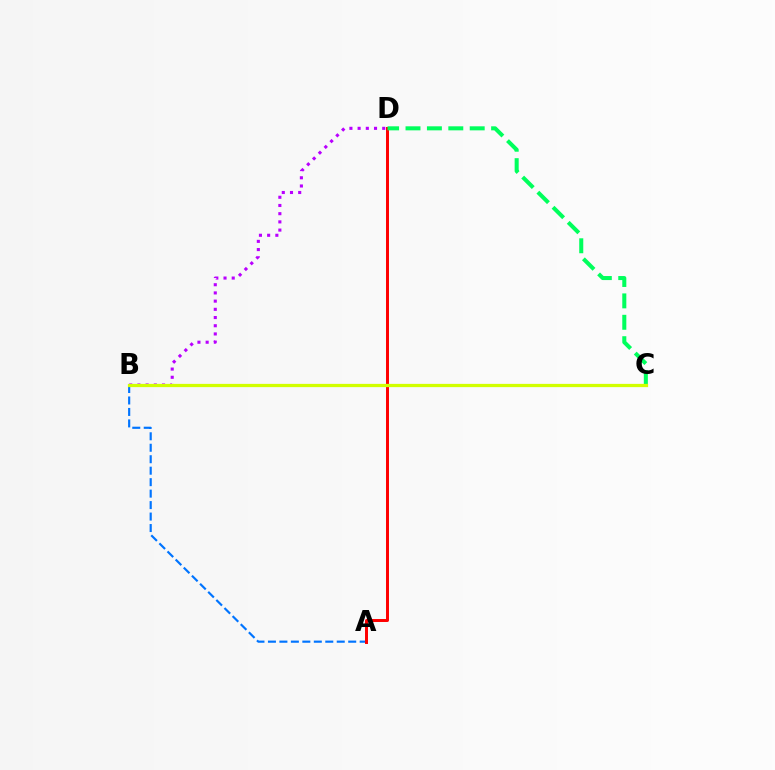{('A', 'B'): [{'color': '#0074ff', 'line_style': 'dashed', 'thickness': 1.56}], ('A', 'D'): [{'color': '#ff0000', 'line_style': 'solid', 'thickness': 2.14}], ('B', 'D'): [{'color': '#b900ff', 'line_style': 'dotted', 'thickness': 2.23}], ('C', 'D'): [{'color': '#00ff5c', 'line_style': 'dashed', 'thickness': 2.91}], ('B', 'C'): [{'color': '#d1ff00', 'line_style': 'solid', 'thickness': 2.34}]}